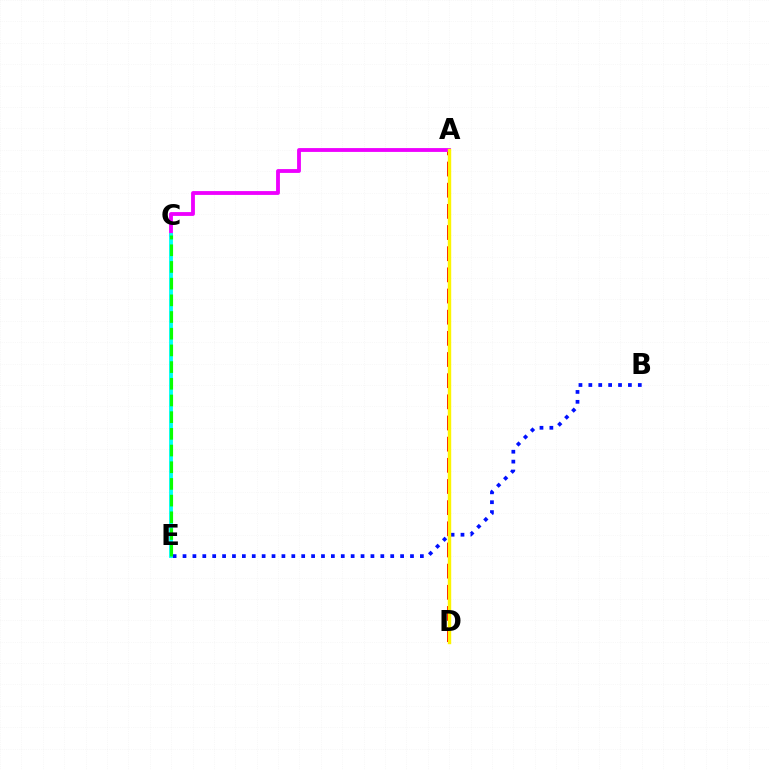{('B', 'E'): [{'color': '#0010ff', 'line_style': 'dotted', 'thickness': 2.69}], ('A', 'D'): [{'color': '#ff0000', 'line_style': 'dashed', 'thickness': 2.87}, {'color': '#fcf500', 'line_style': 'solid', 'thickness': 2.45}], ('A', 'C'): [{'color': '#ee00ff', 'line_style': 'solid', 'thickness': 2.76}], ('C', 'E'): [{'color': '#00fff6', 'line_style': 'solid', 'thickness': 2.78}, {'color': '#08ff00', 'line_style': 'dashed', 'thickness': 2.27}]}